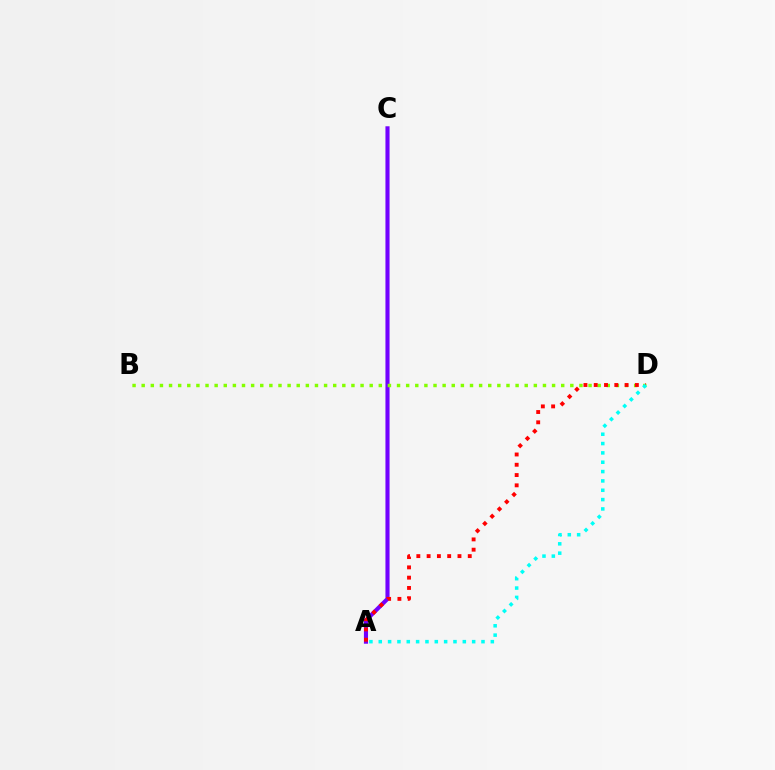{('A', 'C'): [{'color': '#7200ff', 'line_style': 'solid', 'thickness': 2.96}], ('B', 'D'): [{'color': '#84ff00', 'line_style': 'dotted', 'thickness': 2.48}], ('A', 'D'): [{'color': '#ff0000', 'line_style': 'dotted', 'thickness': 2.79}, {'color': '#00fff6', 'line_style': 'dotted', 'thickness': 2.54}]}